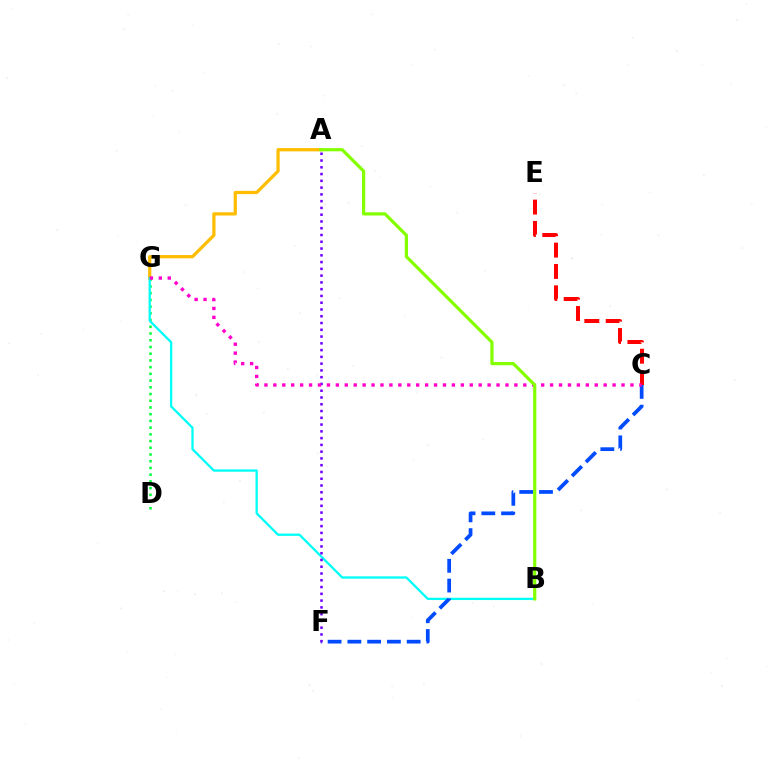{('A', 'G'): [{'color': '#ffbd00', 'line_style': 'solid', 'thickness': 2.34}], ('D', 'G'): [{'color': '#00ff39', 'line_style': 'dotted', 'thickness': 1.83}], ('B', 'G'): [{'color': '#00fff6', 'line_style': 'solid', 'thickness': 1.65}], ('C', 'F'): [{'color': '#004bff', 'line_style': 'dashed', 'thickness': 2.69}], ('C', 'E'): [{'color': '#ff0000', 'line_style': 'dashed', 'thickness': 2.9}], ('A', 'F'): [{'color': '#7200ff', 'line_style': 'dotted', 'thickness': 1.84}], ('C', 'G'): [{'color': '#ff00cf', 'line_style': 'dotted', 'thickness': 2.43}], ('A', 'B'): [{'color': '#84ff00', 'line_style': 'solid', 'thickness': 2.31}]}